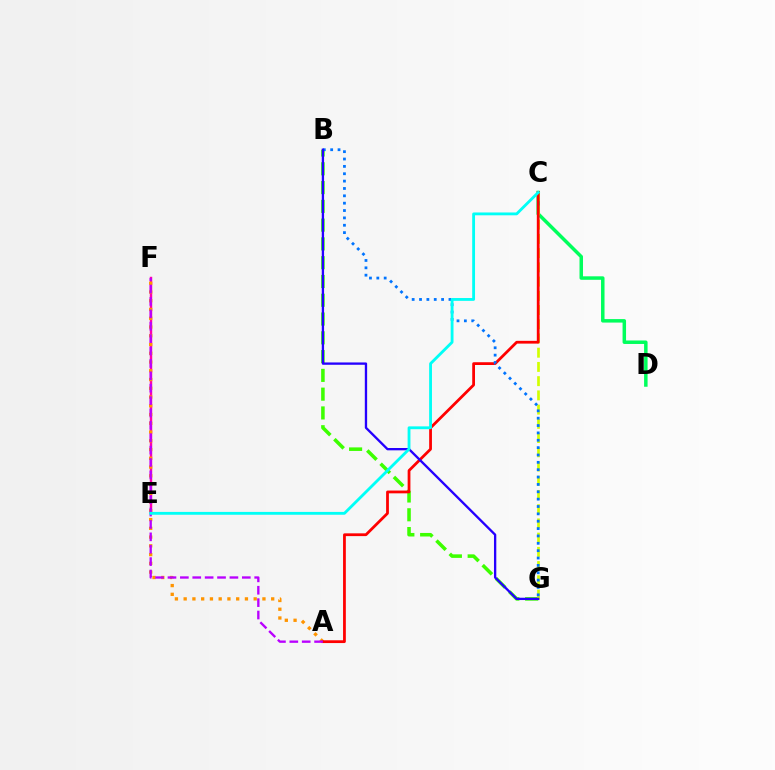{('E', 'F'): [{'color': '#ff00ac', 'line_style': 'solid', 'thickness': 1.75}], ('B', 'G'): [{'color': '#3dff00', 'line_style': 'dashed', 'thickness': 2.55}, {'color': '#0074ff', 'line_style': 'dotted', 'thickness': 2.0}, {'color': '#2500ff', 'line_style': 'solid', 'thickness': 1.67}], ('C', 'D'): [{'color': '#00ff5c', 'line_style': 'solid', 'thickness': 2.51}], ('C', 'G'): [{'color': '#d1ff00', 'line_style': 'dashed', 'thickness': 1.93}], ('A', 'F'): [{'color': '#ff9400', 'line_style': 'dotted', 'thickness': 2.38}, {'color': '#b900ff', 'line_style': 'dashed', 'thickness': 1.68}], ('A', 'C'): [{'color': '#ff0000', 'line_style': 'solid', 'thickness': 2.0}], ('C', 'E'): [{'color': '#00fff6', 'line_style': 'solid', 'thickness': 2.04}]}